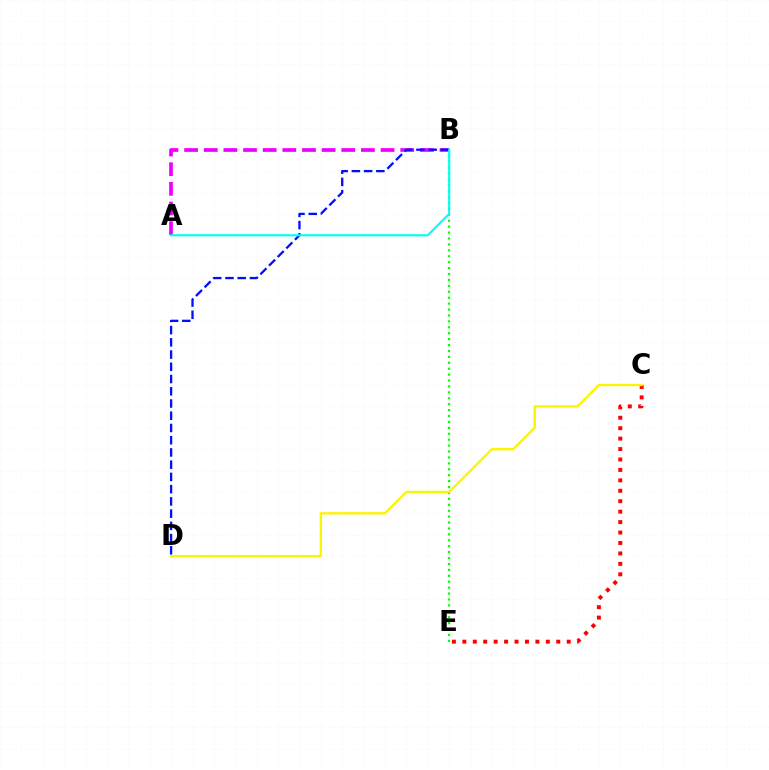{('B', 'E'): [{'color': '#08ff00', 'line_style': 'dotted', 'thickness': 1.61}], ('A', 'B'): [{'color': '#ee00ff', 'line_style': 'dashed', 'thickness': 2.67}, {'color': '#00fff6', 'line_style': 'solid', 'thickness': 1.52}], ('B', 'D'): [{'color': '#0010ff', 'line_style': 'dashed', 'thickness': 1.66}], ('C', 'E'): [{'color': '#ff0000', 'line_style': 'dotted', 'thickness': 2.84}], ('C', 'D'): [{'color': '#fcf500', 'line_style': 'solid', 'thickness': 1.69}]}